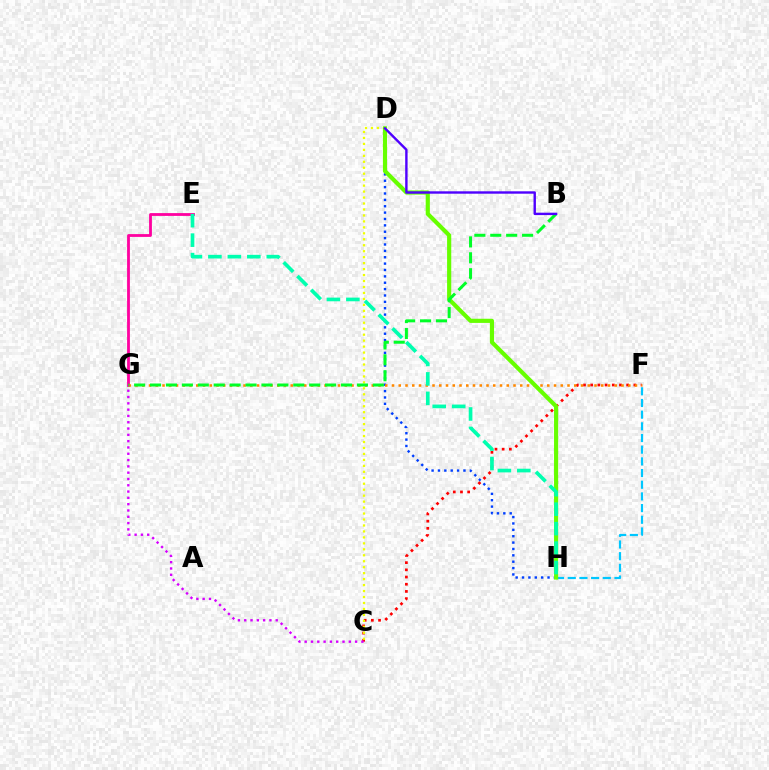{('D', 'H'): [{'color': '#003fff', 'line_style': 'dotted', 'thickness': 1.73}, {'color': '#66ff00', 'line_style': 'solid', 'thickness': 2.99}], ('C', 'F'): [{'color': '#ff0000', 'line_style': 'dotted', 'thickness': 1.95}], ('F', 'H'): [{'color': '#00c7ff', 'line_style': 'dashed', 'thickness': 1.59}], ('E', 'G'): [{'color': '#ff00a0', 'line_style': 'solid', 'thickness': 2.02}], ('F', 'G'): [{'color': '#ff8800', 'line_style': 'dotted', 'thickness': 1.83}], ('C', 'D'): [{'color': '#eeff00', 'line_style': 'dotted', 'thickness': 1.62}], ('C', 'G'): [{'color': '#d600ff', 'line_style': 'dotted', 'thickness': 1.71}], ('B', 'G'): [{'color': '#00ff27', 'line_style': 'dashed', 'thickness': 2.16}], ('B', 'D'): [{'color': '#4f00ff', 'line_style': 'solid', 'thickness': 1.73}], ('E', 'H'): [{'color': '#00ffaf', 'line_style': 'dashed', 'thickness': 2.64}]}